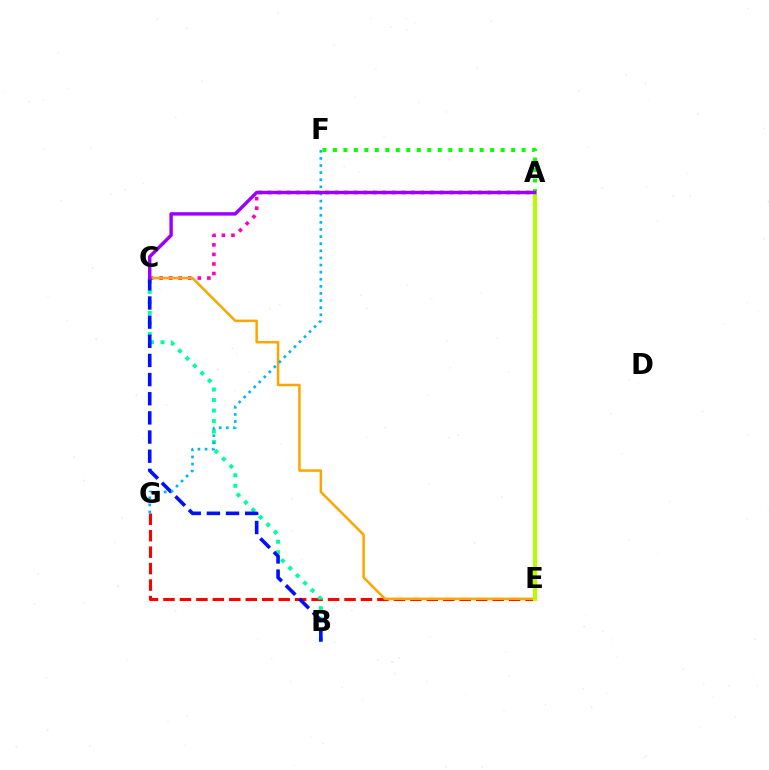{('A', 'C'): [{'color': '#ff00bd', 'line_style': 'dotted', 'thickness': 2.6}, {'color': '#9b00ff', 'line_style': 'solid', 'thickness': 2.47}], ('E', 'G'): [{'color': '#ff0000', 'line_style': 'dashed', 'thickness': 2.24}], ('A', 'F'): [{'color': '#08ff00', 'line_style': 'dotted', 'thickness': 2.85}], ('B', 'C'): [{'color': '#00ff9d', 'line_style': 'dotted', 'thickness': 2.86}, {'color': '#0010ff', 'line_style': 'dashed', 'thickness': 2.6}], ('C', 'E'): [{'color': '#ffa500', 'line_style': 'solid', 'thickness': 1.81}], ('A', 'E'): [{'color': '#b3ff00', 'line_style': 'solid', 'thickness': 2.9}], ('F', 'G'): [{'color': '#00b5ff', 'line_style': 'dotted', 'thickness': 1.93}]}